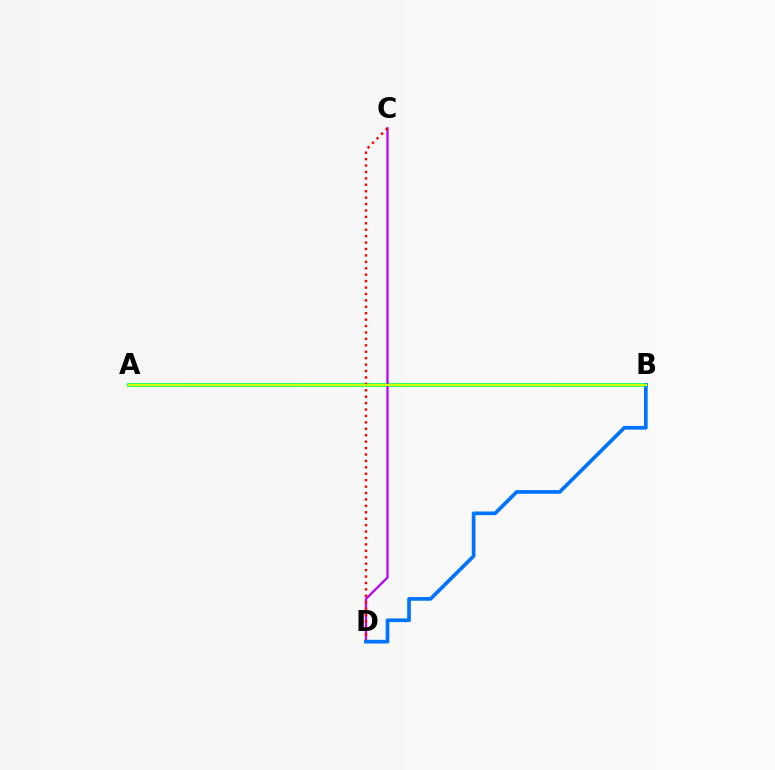{('A', 'B'): [{'color': '#00ff5c', 'line_style': 'solid', 'thickness': 2.74}, {'color': '#d1ff00', 'line_style': 'solid', 'thickness': 1.62}], ('C', 'D'): [{'color': '#b900ff', 'line_style': 'solid', 'thickness': 1.63}, {'color': '#ff0000', 'line_style': 'dotted', 'thickness': 1.74}], ('B', 'D'): [{'color': '#0074ff', 'line_style': 'solid', 'thickness': 2.66}]}